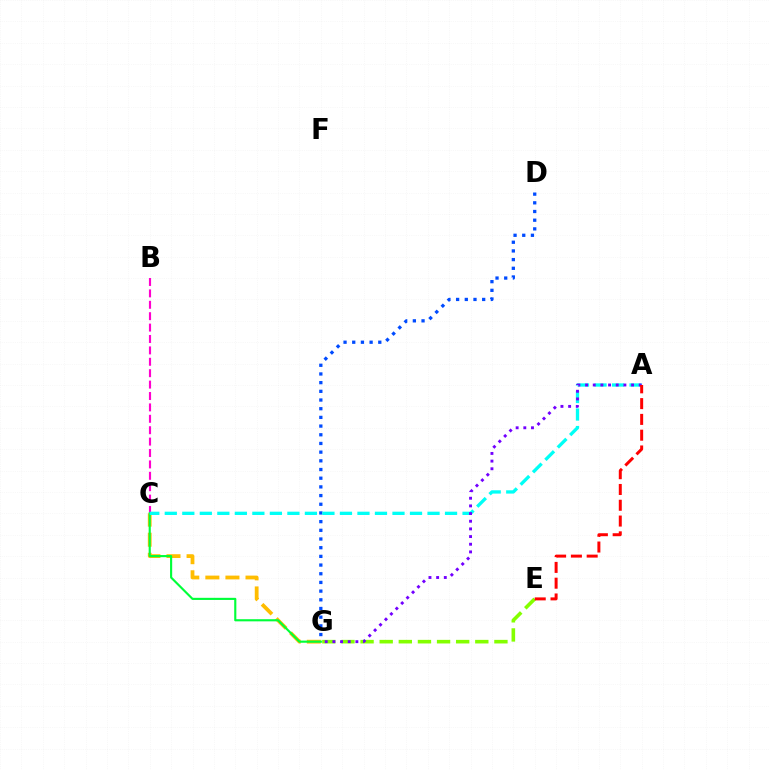{('B', 'C'): [{'color': '#ff00cf', 'line_style': 'dashed', 'thickness': 1.55}], ('C', 'G'): [{'color': '#ffbd00', 'line_style': 'dashed', 'thickness': 2.73}, {'color': '#00ff39', 'line_style': 'solid', 'thickness': 1.54}], ('E', 'G'): [{'color': '#84ff00', 'line_style': 'dashed', 'thickness': 2.6}], ('D', 'G'): [{'color': '#004bff', 'line_style': 'dotted', 'thickness': 2.36}], ('A', 'C'): [{'color': '#00fff6', 'line_style': 'dashed', 'thickness': 2.38}], ('A', 'G'): [{'color': '#7200ff', 'line_style': 'dotted', 'thickness': 2.08}], ('A', 'E'): [{'color': '#ff0000', 'line_style': 'dashed', 'thickness': 2.14}]}